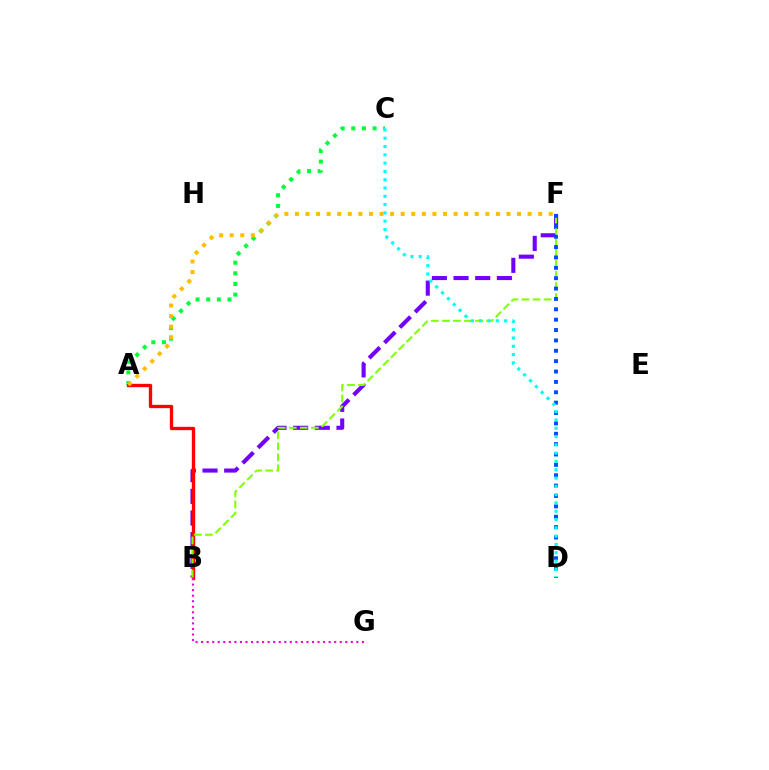{('A', 'C'): [{'color': '#00ff39', 'line_style': 'dotted', 'thickness': 2.89}], ('B', 'F'): [{'color': '#7200ff', 'line_style': 'dashed', 'thickness': 2.94}, {'color': '#84ff00', 'line_style': 'dashed', 'thickness': 1.5}], ('A', 'B'): [{'color': '#ff0000', 'line_style': 'solid', 'thickness': 2.39}], ('A', 'F'): [{'color': '#ffbd00', 'line_style': 'dotted', 'thickness': 2.87}], ('B', 'G'): [{'color': '#ff00cf', 'line_style': 'dotted', 'thickness': 1.51}], ('D', 'F'): [{'color': '#004bff', 'line_style': 'dotted', 'thickness': 2.82}], ('C', 'D'): [{'color': '#00fff6', 'line_style': 'dotted', 'thickness': 2.26}]}